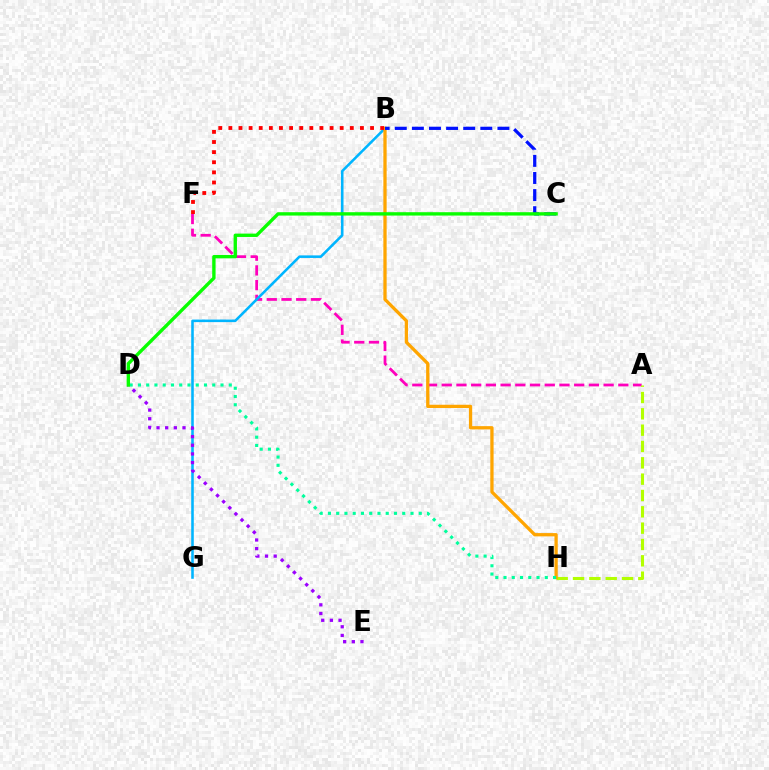{('A', 'F'): [{'color': '#ff00bd', 'line_style': 'dashed', 'thickness': 2.0}], ('B', 'G'): [{'color': '#00b5ff', 'line_style': 'solid', 'thickness': 1.85}], ('A', 'H'): [{'color': '#b3ff00', 'line_style': 'dashed', 'thickness': 2.22}], ('B', 'H'): [{'color': '#ffa500', 'line_style': 'solid', 'thickness': 2.36}], ('B', 'F'): [{'color': '#ff0000', 'line_style': 'dotted', 'thickness': 2.75}], ('B', 'C'): [{'color': '#0010ff', 'line_style': 'dashed', 'thickness': 2.32}], ('D', 'E'): [{'color': '#9b00ff', 'line_style': 'dotted', 'thickness': 2.35}], ('D', 'H'): [{'color': '#00ff9d', 'line_style': 'dotted', 'thickness': 2.24}], ('C', 'D'): [{'color': '#08ff00', 'line_style': 'solid', 'thickness': 2.42}]}